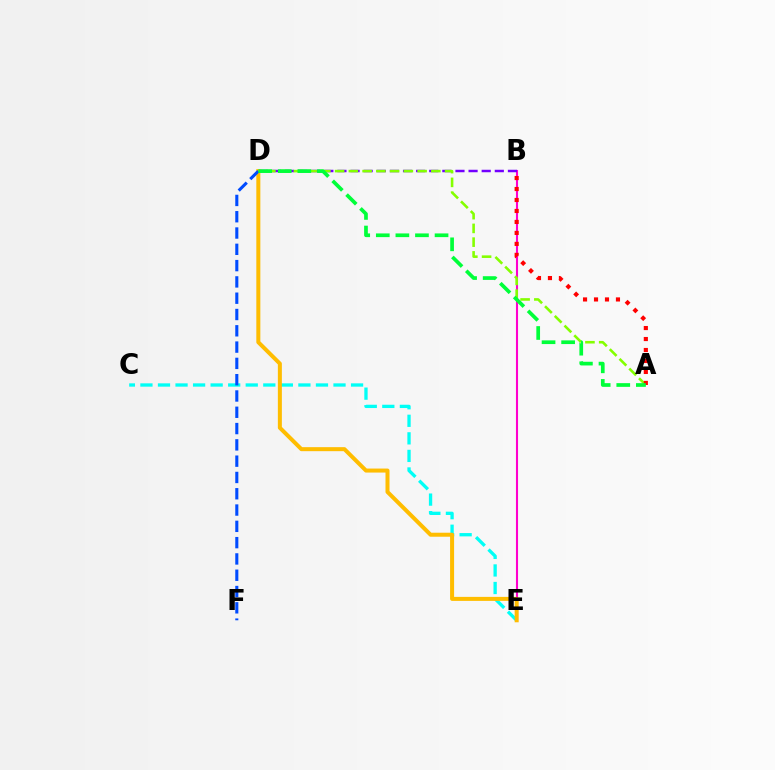{('B', 'E'): [{'color': '#ff00cf', 'line_style': 'solid', 'thickness': 1.51}], ('C', 'E'): [{'color': '#00fff6', 'line_style': 'dashed', 'thickness': 2.38}], ('B', 'D'): [{'color': '#7200ff', 'line_style': 'dashed', 'thickness': 1.78}], ('A', 'D'): [{'color': '#84ff00', 'line_style': 'dashed', 'thickness': 1.87}, {'color': '#00ff39', 'line_style': 'dashed', 'thickness': 2.66}], ('A', 'B'): [{'color': '#ff0000', 'line_style': 'dotted', 'thickness': 2.98}], ('D', 'E'): [{'color': '#ffbd00', 'line_style': 'solid', 'thickness': 2.89}], ('D', 'F'): [{'color': '#004bff', 'line_style': 'dashed', 'thickness': 2.21}]}